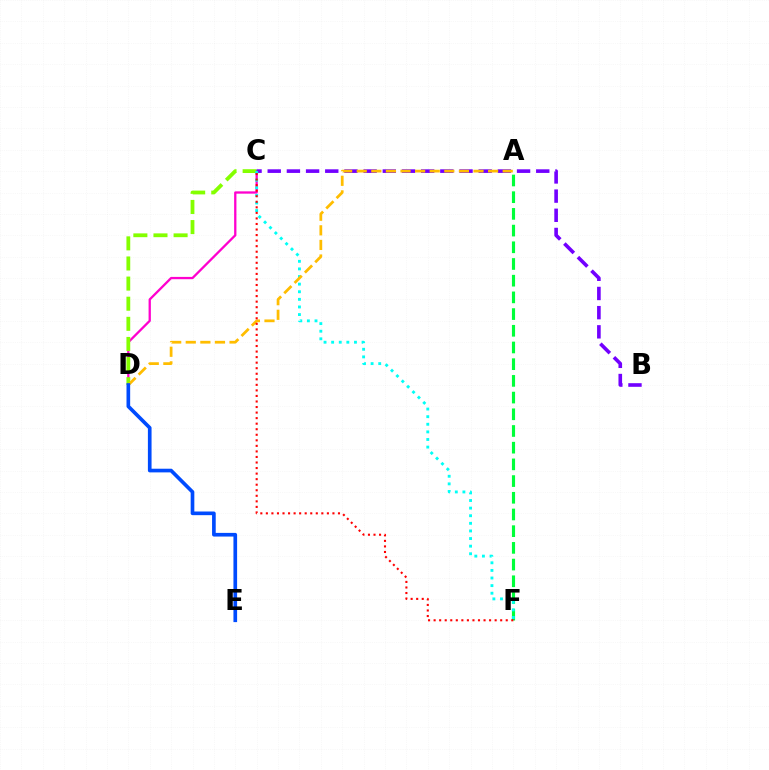{('C', 'D'): [{'color': '#ff00cf', 'line_style': 'solid', 'thickness': 1.65}, {'color': '#84ff00', 'line_style': 'dashed', 'thickness': 2.73}], ('A', 'F'): [{'color': '#00ff39', 'line_style': 'dashed', 'thickness': 2.27}], ('B', 'C'): [{'color': '#7200ff', 'line_style': 'dashed', 'thickness': 2.61}], ('C', 'F'): [{'color': '#00fff6', 'line_style': 'dotted', 'thickness': 2.07}, {'color': '#ff0000', 'line_style': 'dotted', 'thickness': 1.51}], ('A', 'D'): [{'color': '#ffbd00', 'line_style': 'dashed', 'thickness': 1.98}], ('D', 'E'): [{'color': '#004bff', 'line_style': 'solid', 'thickness': 2.64}]}